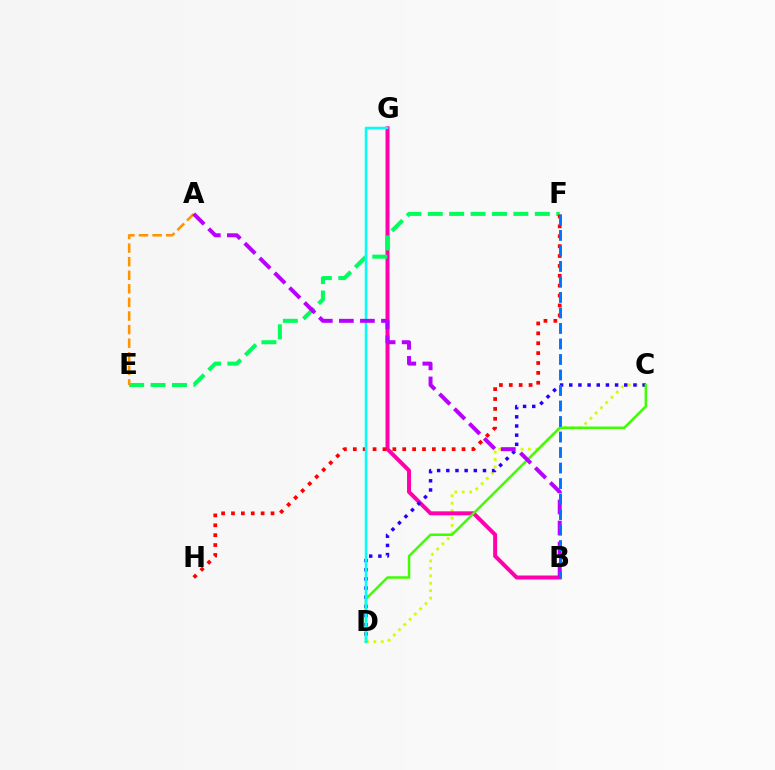{('C', 'D'): [{'color': '#d1ff00', 'line_style': 'dotted', 'thickness': 2.02}, {'color': '#2500ff', 'line_style': 'dotted', 'thickness': 2.49}, {'color': '#3dff00', 'line_style': 'solid', 'thickness': 1.79}], ('B', 'G'): [{'color': '#ff00ac', 'line_style': 'solid', 'thickness': 2.87}], ('E', 'F'): [{'color': '#00ff5c', 'line_style': 'dashed', 'thickness': 2.91}], ('A', 'E'): [{'color': '#ff9400', 'line_style': 'dashed', 'thickness': 1.84}], ('F', 'H'): [{'color': '#ff0000', 'line_style': 'dotted', 'thickness': 2.69}], ('D', 'G'): [{'color': '#00fff6', 'line_style': 'solid', 'thickness': 1.8}], ('A', 'B'): [{'color': '#b900ff', 'line_style': 'dashed', 'thickness': 2.86}], ('B', 'F'): [{'color': '#0074ff', 'line_style': 'dashed', 'thickness': 2.11}]}